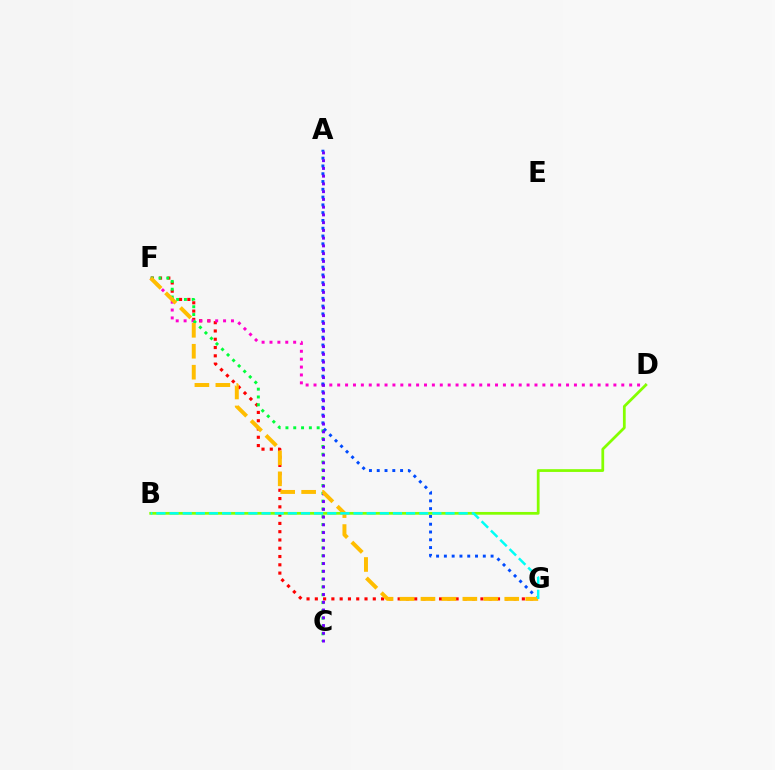{('F', 'G'): [{'color': '#ff0000', 'line_style': 'dotted', 'thickness': 2.25}, {'color': '#ffbd00', 'line_style': 'dashed', 'thickness': 2.85}], ('D', 'F'): [{'color': '#ff00cf', 'line_style': 'dotted', 'thickness': 2.14}], ('B', 'D'): [{'color': '#84ff00', 'line_style': 'solid', 'thickness': 1.98}], ('C', 'F'): [{'color': '#00ff39', 'line_style': 'dotted', 'thickness': 2.12}], ('A', 'G'): [{'color': '#004bff', 'line_style': 'dotted', 'thickness': 2.12}], ('A', 'C'): [{'color': '#7200ff', 'line_style': 'dotted', 'thickness': 2.11}], ('B', 'G'): [{'color': '#00fff6', 'line_style': 'dashed', 'thickness': 1.79}]}